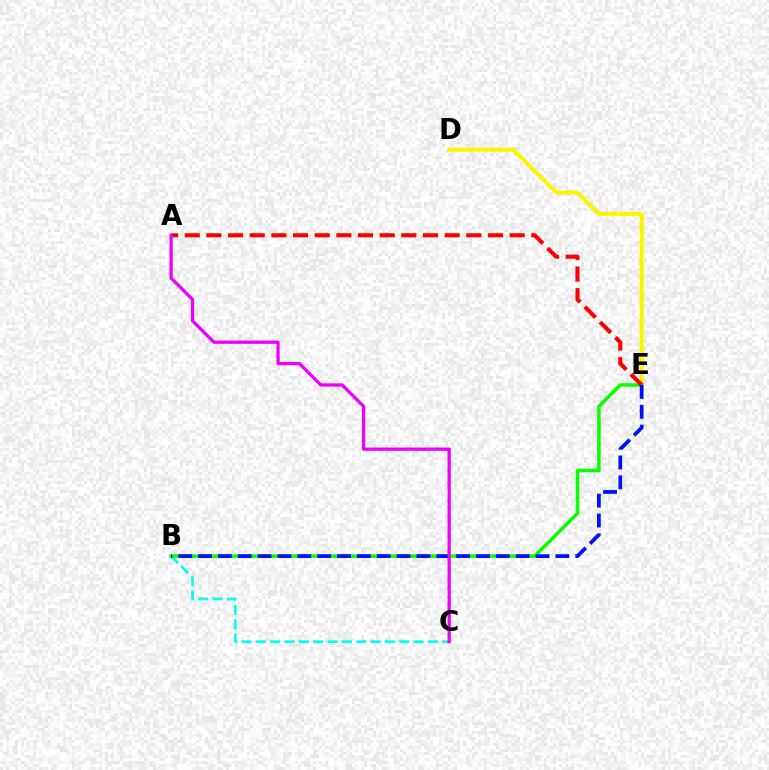{('B', 'C'): [{'color': '#00fff6', 'line_style': 'dashed', 'thickness': 1.95}], ('D', 'E'): [{'color': '#fcf500', 'line_style': 'solid', 'thickness': 2.9}], ('B', 'E'): [{'color': '#08ff00', 'line_style': 'solid', 'thickness': 2.51}, {'color': '#0010ff', 'line_style': 'dashed', 'thickness': 2.7}], ('A', 'E'): [{'color': '#ff0000', 'line_style': 'dashed', 'thickness': 2.94}], ('A', 'C'): [{'color': '#ee00ff', 'line_style': 'solid', 'thickness': 2.35}]}